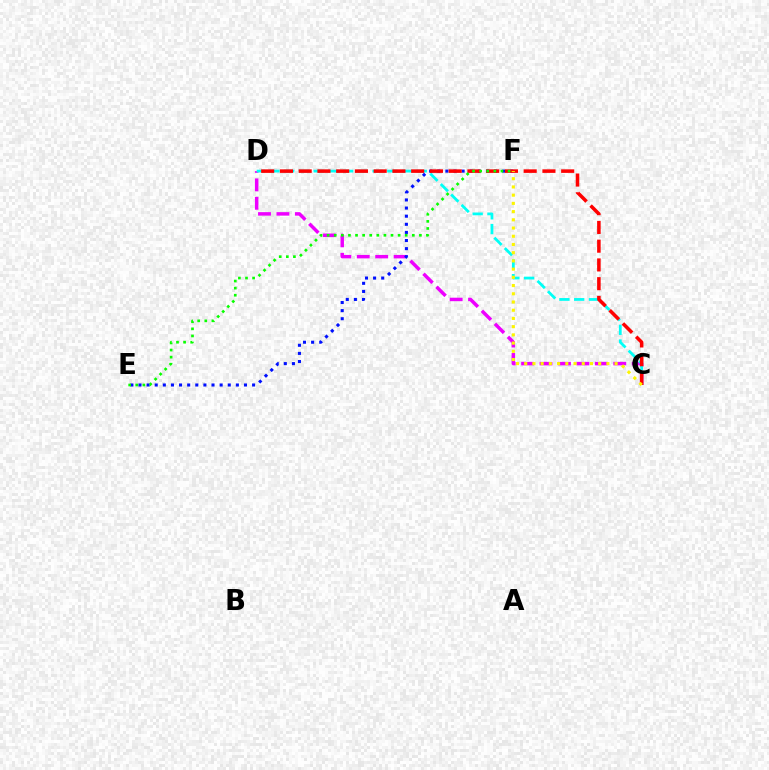{('C', 'D'): [{'color': '#ee00ff', 'line_style': 'dashed', 'thickness': 2.5}, {'color': '#00fff6', 'line_style': 'dashed', 'thickness': 2.0}, {'color': '#ff0000', 'line_style': 'dashed', 'thickness': 2.55}], ('E', 'F'): [{'color': '#0010ff', 'line_style': 'dotted', 'thickness': 2.2}, {'color': '#08ff00', 'line_style': 'dotted', 'thickness': 1.93}], ('C', 'F'): [{'color': '#fcf500', 'line_style': 'dotted', 'thickness': 2.23}]}